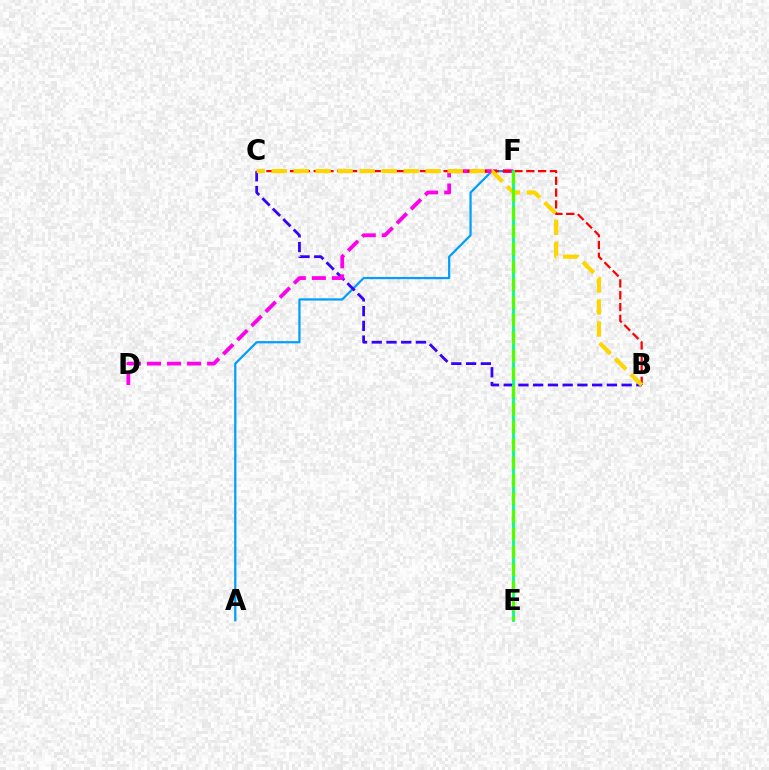{('A', 'F'): [{'color': '#009eff', 'line_style': 'solid', 'thickness': 1.61}], ('B', 'C'): [{'color': '#3700ff', 'line_style': 'dashed', 'thickness': 2.0}, {'color': '#ff0000', 'line_style': 'dashed', 'thickness': 1.6}, {'color': '#ffd500', 'line_style': 'dashed', 'thickness': 2.99}], ('D', 'F'): [{'color': '#ff00ed', 'line_style': 'dashed', 'thickness': 2.72}], ('E', 'F'): [{'color': '#00ff86', 'line_style': 'solid', 'thickness': 2.04}, {'color': '#4fff00', 'line_style': 'dashed', 'thickness': 2.42}]}